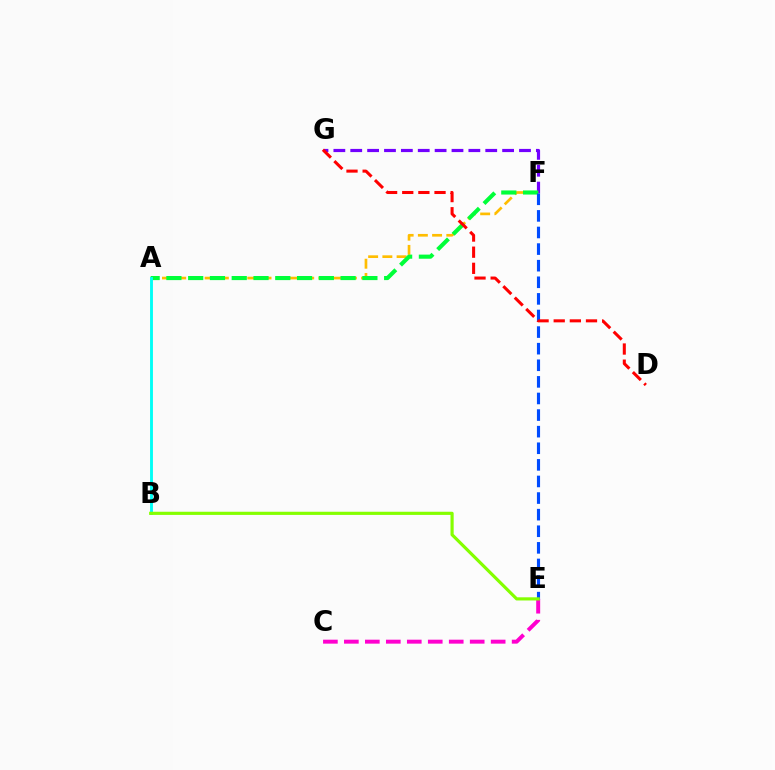{('F', 'G'): [{'color': '#7200ff', 'line_style': 'dashed', 'thickness': 2.29}], ('C', 'E'): [{'color': '#ff00cf', 'line_style': 'dashed', 'thickness': 2.85}], ('A', 'F'): [{'color': '#ffbd00', 'line_style': 'dashed', 'thickness': 1.93}, {'color': '#00ff39', 'line_style': 'dashed', 'thickness': 2.96}], ('A', 'B'): [{'color': '#00fff6', 'line_style': 'solid', 'thickness': 2.07}], ('E', 'F'): [{'color': '#004bff', 'line_style': 'dashed', 'thickness': 2.25}], ('B', 'E'): [{'color': '#84ff00', 'line_style': 'solid', 'thickness': 2.28}], ('D', 'G'): [{'color': '#ff0000', 'line_style': 'dashed', 'thickness': 2.19}]}